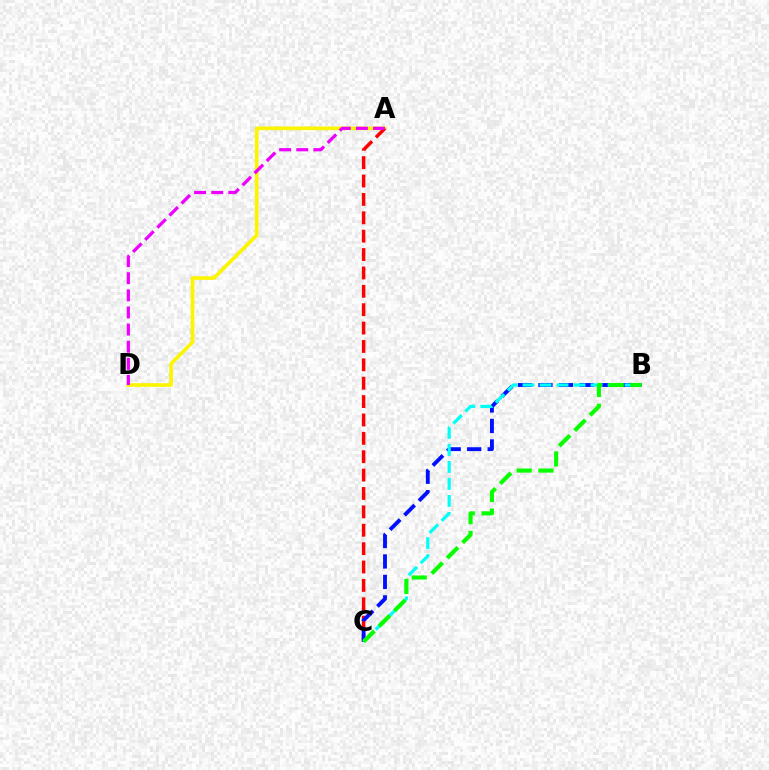{('A', 'D'): [{'color': '#fcf500', 'line_style': 'solid', 'thickness': 2.62}, {'color': '#ee00ff', 'line_style': 'dashed', 'thickness': 2.33}], ('A', 'C'): [{'color': '#ff0000', 'line_style': 'dashed', 'thickness': 2.5}], ('B', 'C'): [{'color': '#0010ff', 'line_style': 'dashed', 'thickness': 2.78}, {'color': '#00fff6', 'line_style': 'dashed', 'thickness': 2.31}, {'color': '#08ff00', 'line_style': 'dashed', 'thickness': 2.96}]}